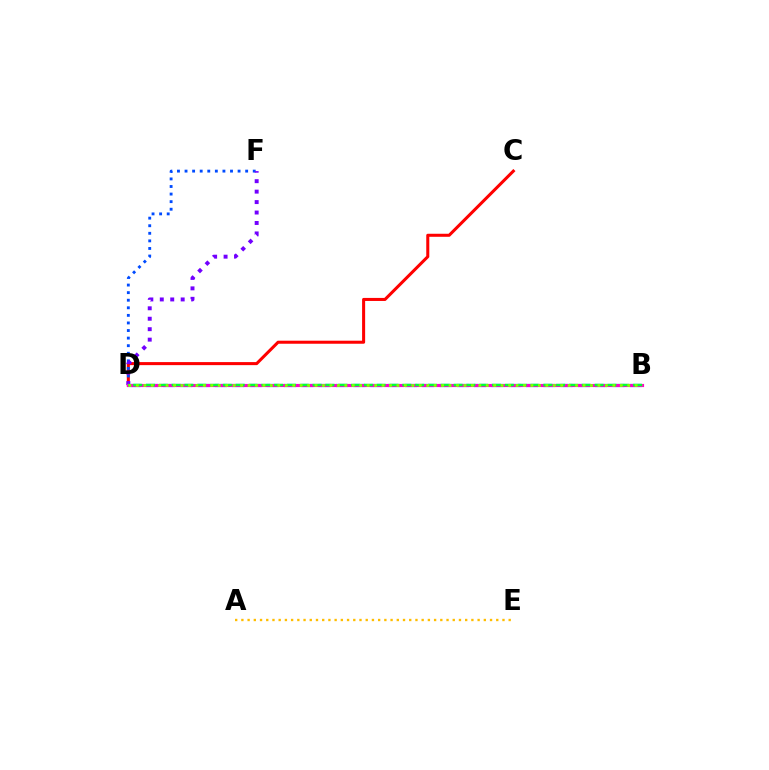{('C', 'D'): [{'color': '#ff0000', 'line_style': 'solid', 'thickness': 2.19}], ('B', 'D'): [{'color': '#00fff6', 'line_style': 'dashed', 'thickness': 2.35}, {'color': '#ff00cf', 'line_style': 'solid', 'thickness': 2.28}, {'color': '#00ff39', 'line_style': 'dashed', 'thickness': 1.74}, {'color': '#84ff00', 'line_style': 'dotted', 'thickness': 2.02}], ('D', 'F'): [{'color': '#004bff', 'line_style': 'dotted', 'thickness': 2.06}, {'color': '#7200ff', 'line_style': 'dotted', 'thickness': 2.84}], ('A', 'E'): [{'color': '#ffbd00', 'line_style': 'dotted', 'thickness': 1.69}]}